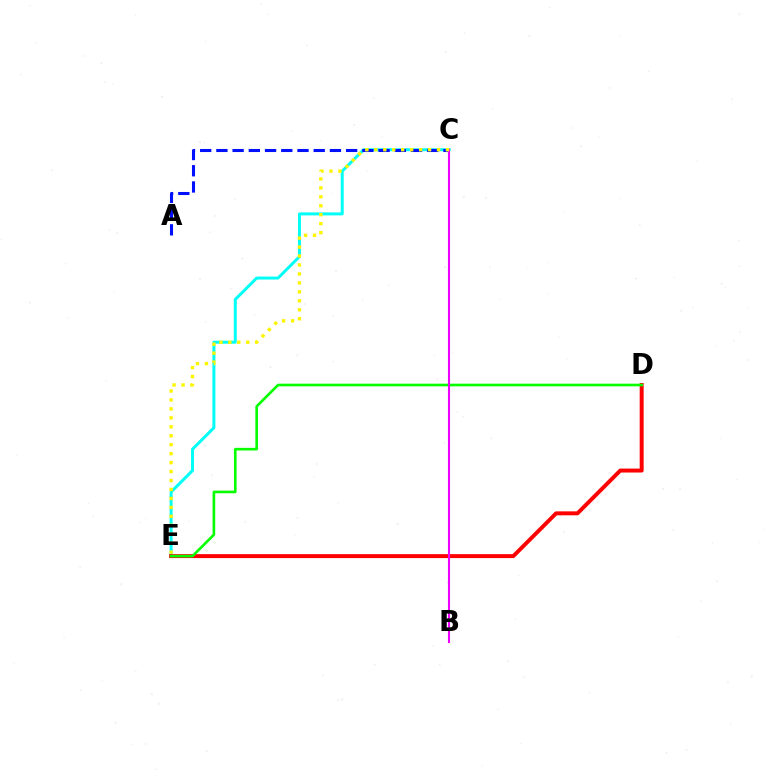{('C', 'E'): [{'color': '#00fff6', 'line_style': 'solid', 'thickness': 2.14}, {'color': '#fcf500', 'line_style': 'dotted', 'thickness': 2.43}], ('D', 'E'): [{'color': '#ff0000', 'line_style': 'solid', 'thickness': 2.84}, {'color': '#08ff00', 'line_style': 'solid', 'thickness': 1.9}], ('A', 'C'): [{'color': '#0010ff', 'line_style': 'dashed', 'thickness': 2.2}], ('B', 'C'): [{'color': '#ee00ff', 'line_style': 'solid', 'thickness': 1.52}]}